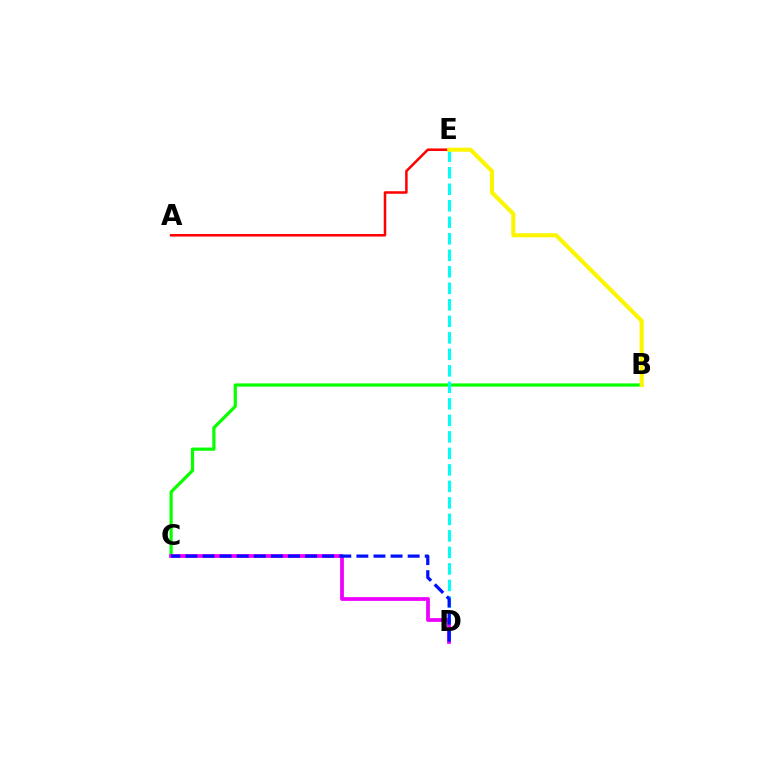{('B', 'C'): [{'color': '#08ff00', 'line_style': 'solid', 'thickness': 2.31}], ('A', 'E'): [{'color': '#ff0000', 'line_style': 'solid', 'thickness': 1.81}], ('D', 'E'): [{'color': '#00fff6', 'line_style': 'dashed', 'thickness': 2.24}], ('B', 'E'): [{'color': '#fcf500', 'line_style': 'solid', 'thickness': 2.95}], ('C', 'D'): [{'color': '#ee00ff', 'line_style': 'solid', 'thickness': 2.72}, {'color': '#0010ff', 'line_style': 'dashed', 'thickness': 2.32}]}